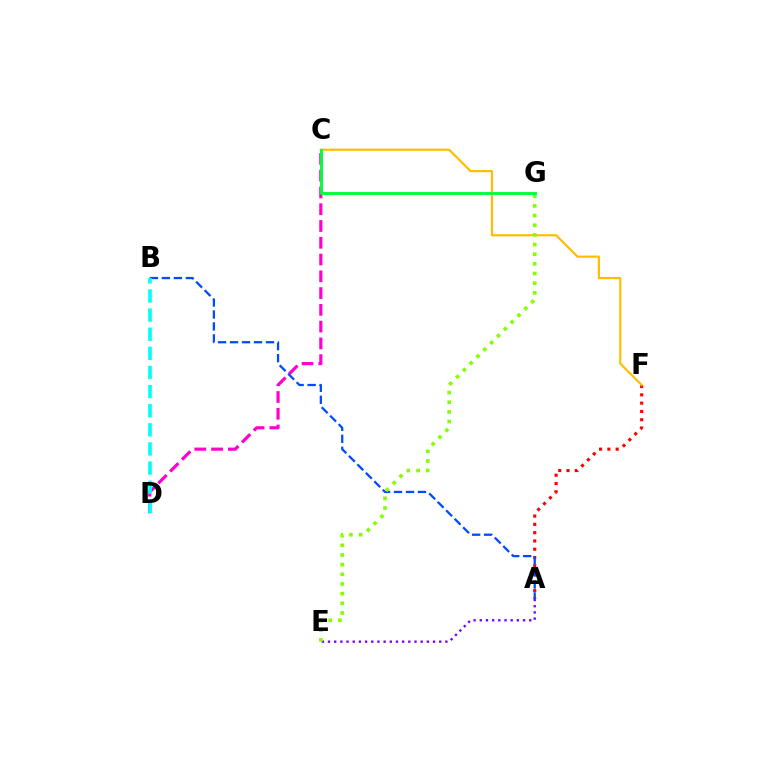{('C', 'D'): [{'color': '#ff00cf', 'line_style': 'dashed', 'thickness': 2.28}], ('A', 'F'): [{'color': '#ff0000', 'line_style': 'dotted', 'thickness': 2.25}], ('C', 'F'): [{'color': '#ffbd00', 'line_style': 'solid', 'thickness': 1.57}], ('A', 'E'): [{'color': '#7200ff', 'line_style': 'dotted', 'thickness': 1.68}], ('A', 'B'): [{'color': '#004bff', 'line_style': 'dashed', 'thickness': 1.63}], ('E', 'G'): [{'color': '#84ff00', 'line_style': 'dotted', 'thickness': 2.62}], ('C', 'G'): [{'color': '#00ff39', 'line_style': 'solid', 'thickness': 2.06}], ('B', 'D'): [{'color': '#00fff6', 'line_style': 'dashed', 'thickness': 2.6}]}